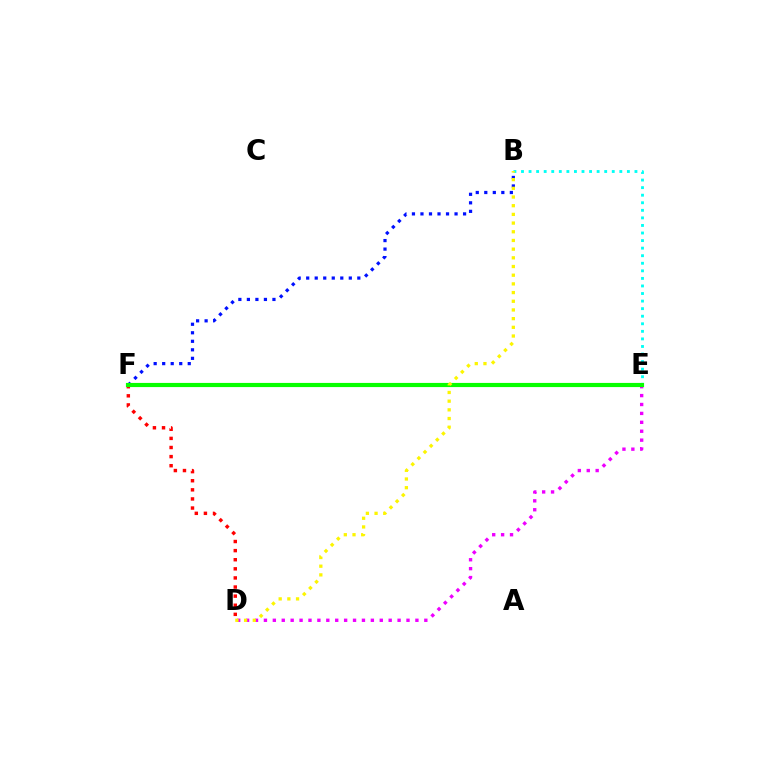{('D', 'F'): [{'color': '#ff0000', 'line_style': 'dotted', 'thickness': 2.47}], ('B', 'E'): [{'color': '#00fff6', 'line_style': 'dotted', 'thickness': 2.05}], ('D', 'E'): [{'color': '#ee00ff', 'line_style': 'dotted', 'thickness': 2.42}], ('B', 'F'): [{'color': '#0010ff', 'line_style': 'dotted', 'thickness': 2.32}], ('E', 'F'): [{'color': '#08ff00', 'line_style': 'solid', 'thickness': 2.99}], ('B', 'D'): [{'color': '#fcf500', 'line_style': 'dotted', 'thickness': 2.36}]}